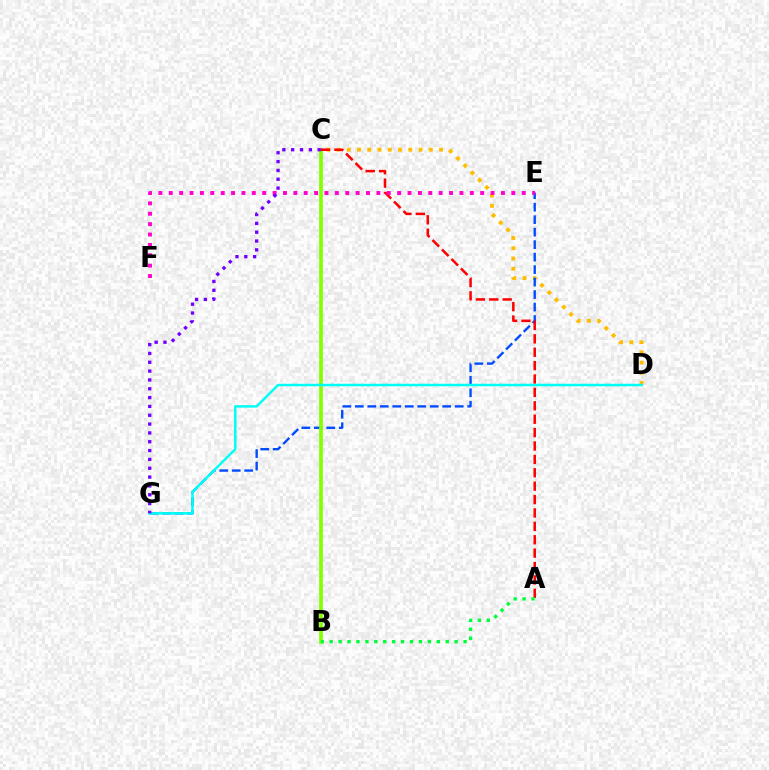{('C', 'D'): [{'color': '#ffbd00', 'line_style': 'dotted', 'thickness': 2.79}], ('E', 'G'): [{'color': '#004bff', 'line_style': 'dashed', 'thickness': 1.7}], ('B', 'C'): [{'color': '#84ff00', 'line_style': 'solid', 'thickness': 2.65}], ('A', 'C'): [{'color': '#ff0000', 'line_style': 'dashed', 'thickness': 1.82}], ('D', 'G'): [{'color': '#00fff6', 'line_style': 'solid', 'thickness': 1.79}], ('A', 'B'): [{'color': '#00ff39', 'line_style': 'dotted', 'thickness': 2.43}], ('E', 'F'): [{'color': '#ff00cf', 'line_style': 'dotted', 'thickness': 2.82}], ('C', 'G'): [{'color': '#7200ff', 'line_style': 'dotted', 'thickness': 2.4}]}